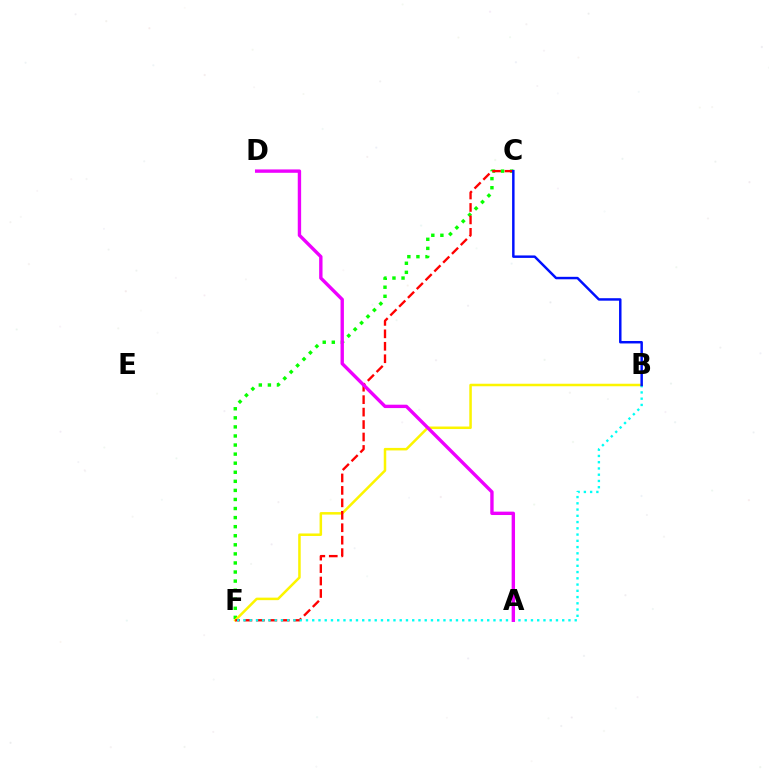{('C', 'F'): [{'color': '#08ff00', 'line_style': 'dotted', 'thickness': 2.46}, {'color': '#ff0000', 'line_style': 'dashed', 'thickness': 1.69}], ('B', 'F'): [{'color': '#fcf500', 'line_style': 'solid', 'thickness': 1.81}, {'color': '#00fff6', 'line_style': 'dotted', 'thickness': 1.7}], ('B', 'C'): [{'color': '#0010ff', 'line_style': 'solid', 'thickness': 1.78}], ('A', 'D'): [{'color': '#ee00ff', 'line_style': 'solid', 'thickness': 2.43}]}